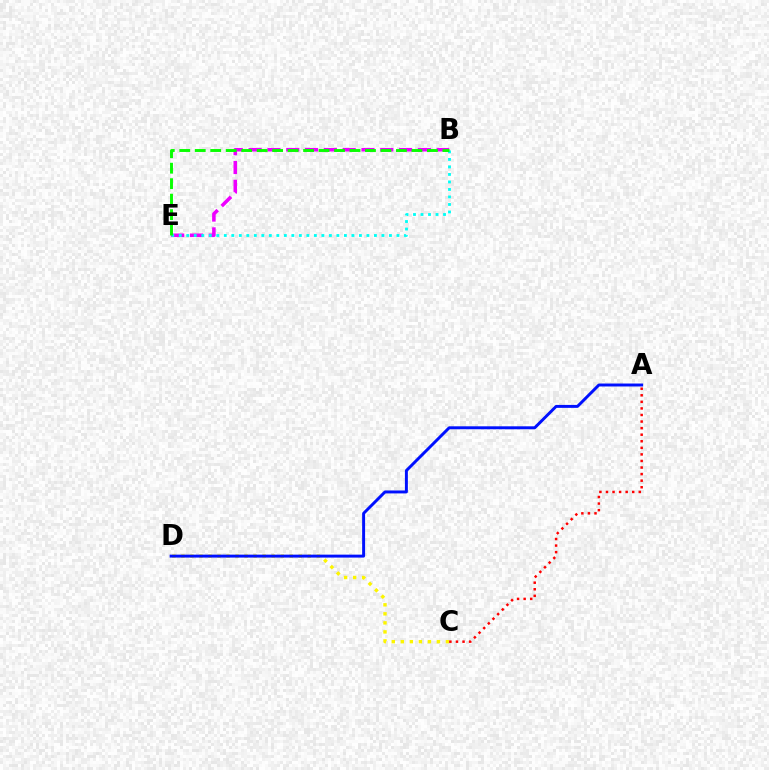{('C', 'D'): [{'color': '#fcf500', 'line_style': 'dotted', 'thickness': 2.45}], ('A', 'D'): [{'color': '#0010ff', 'line_style': 'solid', 'thickness': 2.12}], ('B', 'E'): [{'color': '#ee00ff', 'line_style': 'dashed', 'thickness': 2.56}, {'color': '#00fff6', 'line_style': 'dotted', 'thickness': 2.04}, {'color': '#08ff00', 'line_style': 'dashed', 'thickness': 2.1}], ('A', 'C'): [{'color': '#ff0000', 'line_style': 'dotted', 'thickness': 1.78}]}